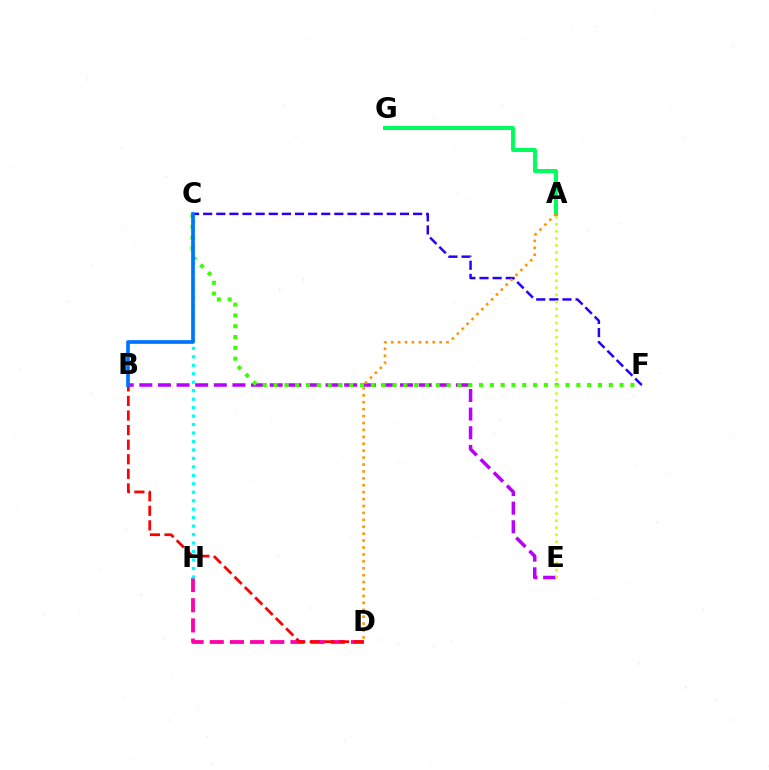{('B', 'E'): [{'color': '#b900ff', 'line_style': 'dashed', 'thickness': 2.53}], ('C', 'F'): [{'color': '#3dff00', 'line_style': 'dotted', 'thickness': 2.94}, {'color': '#2500ff', 'line_style': 'dashed', 'thickness': 1.78}], ('D', 'H'): [{'color': '#ff00ac', 'line_style': 'dashed', 'thickness': 2.74}], ('A', 'G'): [{'color': '#00ff5c', 'line_style': 'solid', 'thickness': 2.86}], ('A', 'E'): [{'color': '#d1ff00', 'line_style': 'dotted', 'thickness': 1.92}], ('B', 'D'): [{'color': '#ff0000', 'line_style': 'dashed', 'thickness': 1.98}], ('A', 'D'): [{'color': '#ff9400', 'line_style': 'dotted', 'thickness': 1.88}], ('C', 'H'): [{'color': '#00fff6', 'line_style': 'dotted', 'thickness': 2.3}], ('B', 'C'): [{'color': '#0074ff', 'line_style': 'solid', 'thickness': 2.66}]}